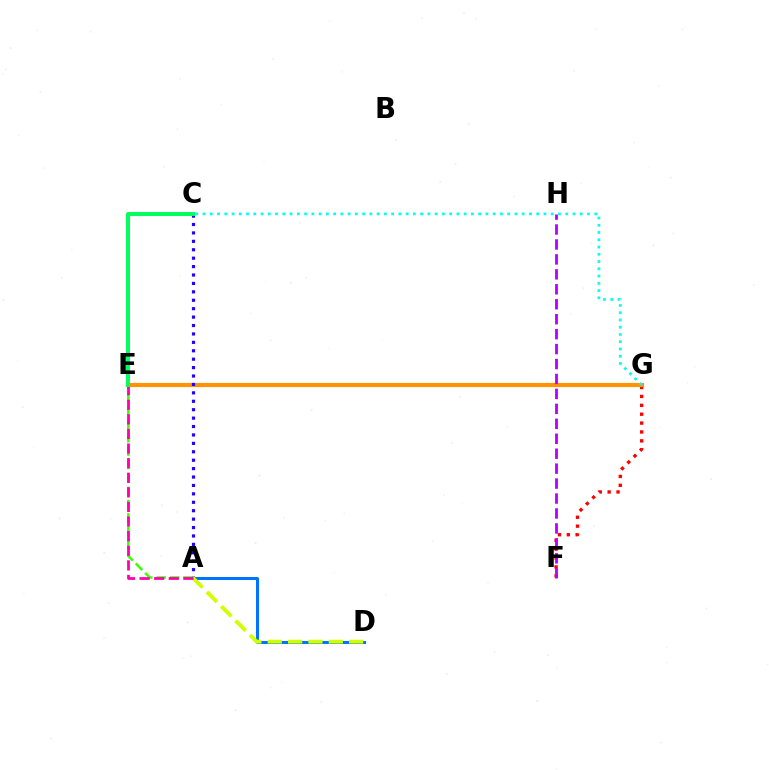{('A', 'D'): [{'color': '#0074ff', 'line_style': 'solid', 'thickness': 2.18}, {'color': '#d1ff00', 'line_style': 'dashed', 'thickness': 2.76}], ('F', 'G'): [{'color': '#ff0000', 'line_style': 'dotted', 'thickness': 2.41}], ('E', 'G'): [{'color': '#ff9400', 'line_style': 'solid', 'thickness': 2.98}], ('A', 'C'): [{'color': '#2500ff', 'line_style': 'dotted', 'thickness': 2.29}], ('A', 'E'): [{'color': '#3dff00', 'line_style': 'dashed', 'thickness': 1.81}, {'color': '#ff00ac', 'line_style': 'dashed', 'thickness': 1.98}], ('C', 'E'): [{'color': '#00ff5c', 'line_style': 'solid', 'thickness': 2.85}], ('F', 'H'): [{'color': '#b900ff', 'line_style': 'dashed', 'thickness': 2.03}], ('C', 'G'): [{'color': '#00fff6', 'line_style': 'dotted', 'thickness': 1.97}]}